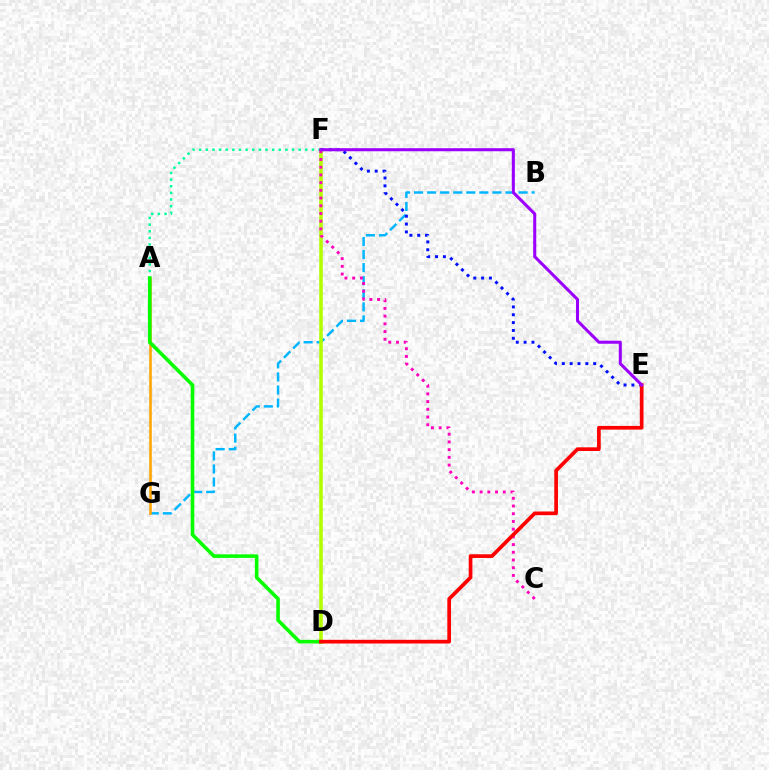{('A', 'F'): [{'color': '#00ff9d', 'line_style': 'dotted', 'thickness': 1.8}], ('B', 'G'): [{'color': '#00b5ff', 'line_style': 'dashed', 'thickness': 1.77}], ('D', 'F'): [{'color': '#b3ff00', 'line_style': 'solid', 'thickness': 2.56}], ('A', 'G'): [{'color': '#ffa500', 'line_style': 'solid', 'thickness': 1.85}], ('A', 'D'): [{'color': '#08ff00', 'line_style': 'solid', 'thickness': 2.58}], ('E', 'F'): [{'color': '#0010ff', 'line_style': 'dotted', 'thickness': 2.13}, {'color': '#9b00ff', 'line_style': 'solid', 'thickness': 2.2}], ('C', 'F'): [{'color': '#ff00bd', 'line_style': 'dotted', 'thickness': 2.1}], ('D', 'E'): [{'color': '#ff0000', 'line_style': 'solid', 'thickness': 2.66}]}